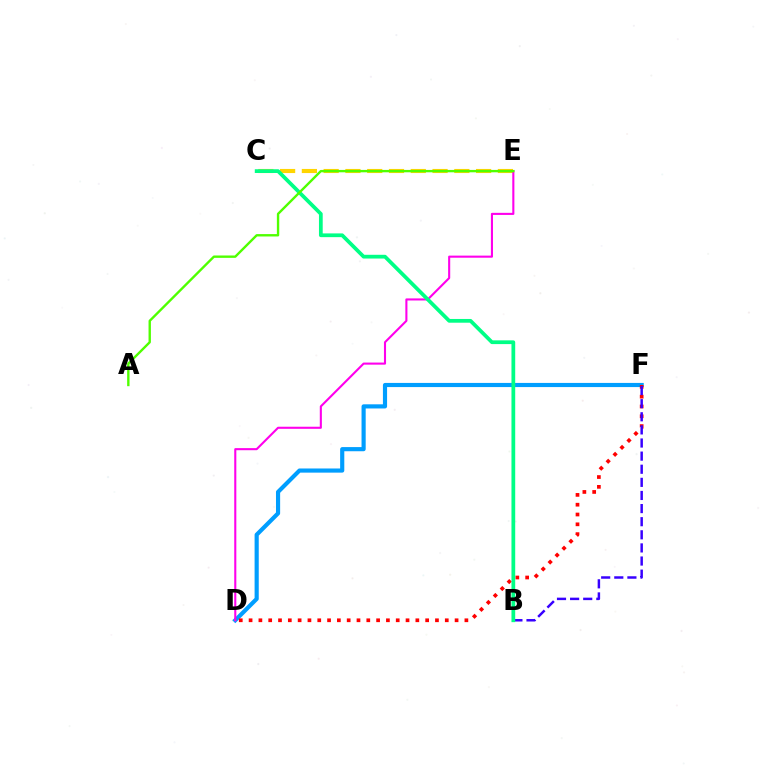{('C', 'E'): [{'color': '#ffd500', 'line_style': 'dashed', 'thickness': 2.96}], ('D', 'F'): [{'color': '#009eff', 'line_style': 'solid', 'thickness': 2.99}, {'color': '#ff0000', 'line_style': 'dotted', 'thickness': 2.67}], ('D', 'E'): [{'color': '#ff00ed', 'line_style': 'solid', 'thickness': 1.51}], ('B', 'F'): [{'color': '#3700ff', 'line_style': 'dashed', 'thickness': 1.78}], ('B', 'C'): [{'color': '#00ff86', 'line_style': 'solid', 'thickness': 2.7}], ('A', 'E'): [{'color': '#4fff00', 'line_style': 'solid', 'thickness': 1.71}]}